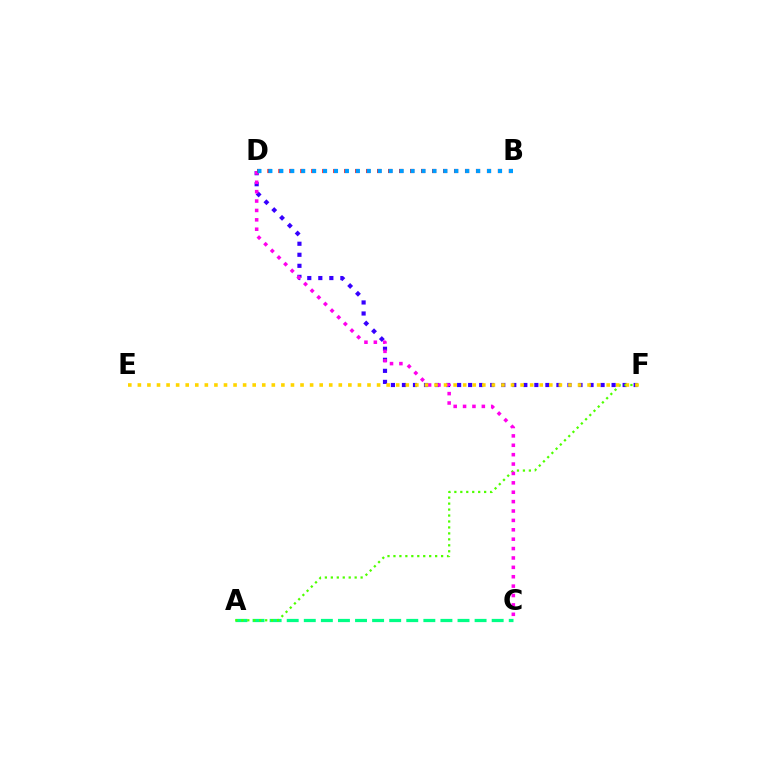{('D', 'F'): [{'color': '#3700ff', 'line_style': 'dotted', 'thickness': 3.0}], ('A', 'C'): [{'color': '#00ff86', 'line_style': 'dashed', 'thickness': 2.32}], ('A', 'F'): [{'color': '#4fff00', 'line_style': 'dotted', 'thickness': 1.62}], ('C', 'D'): [{'color': '#ff00ed', 'line_style': 'dotted', 'thickness': 2.55}], ('B', 'D'): [{'color': '#ff0000', 'line_style': 'dotted', 'thickness': 2.98}, {'color': '#009eff', 'line_style': 'dotted', 'thickness': 2.97}], ('E', 'F'): [{'color': '#ffd500', 'line_style': 'dotted', 'thickness': 2.6}]}